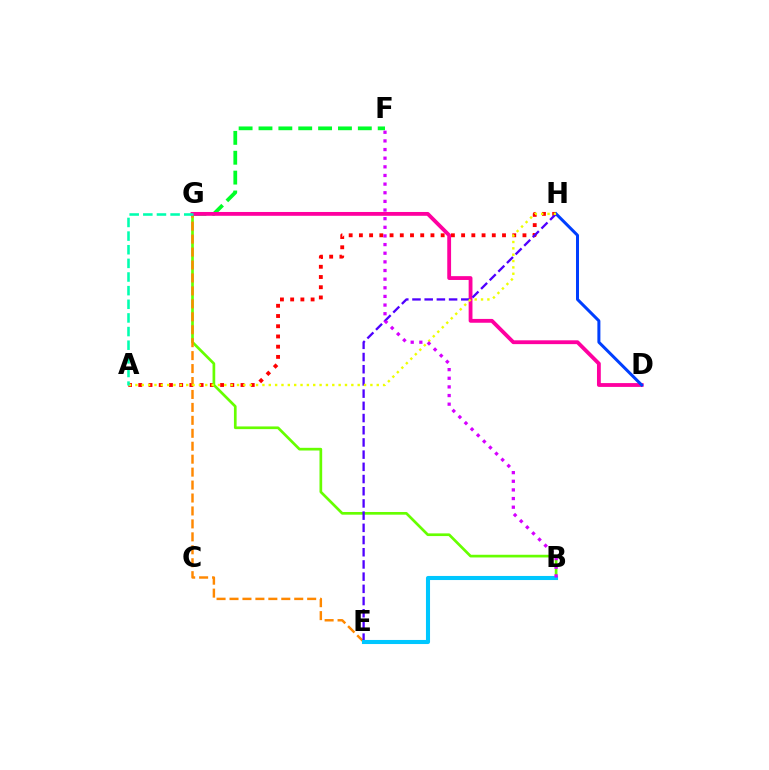{('A', 'H'): [{'color': '#ff0000', 'line_style': 'dotted', 'thickness': 2.78}, {'color': '#eeff00', 'line_style': 'dotted', 'thickness': 1.73}], ('B', 'G'): [{'color': '#66ff00', 'line_style': 'solid', 'thickness': 1.94}], ('E', 'G'): [{'color': '#ff8800', 'line_style': 'dashed', 'thickness': 1.76}], ('F', 'G'): [{'color': '#00ff27', 'line_style': 'dashed', 'thickness': 2.7}], ('D', 'G'): [{'color': '#ff00a0', 'line_style': 'solid', 'thickness': 2.75}], ('D', 'H'): [{'color': '#003fff', 'line_style': 'solid', 'thickness': 2.17}], ('E', 'H'): [{'color': '#4f00ff', 'line_style': 'dashed', 'thickness': 1.66}], ('B', 'E'): [{'color': '#00c7ff', 'line_style': 'solid', 'thickness': 2.94}], ('A', 'G'): [{'color': '#00ffaf', 'line_style': 'dashed', 'thickness': 1.85}], ('B', 'F'): [{'color': '#d600ff', 'line_style': 'dotted', 'thickness': 2.35}]}